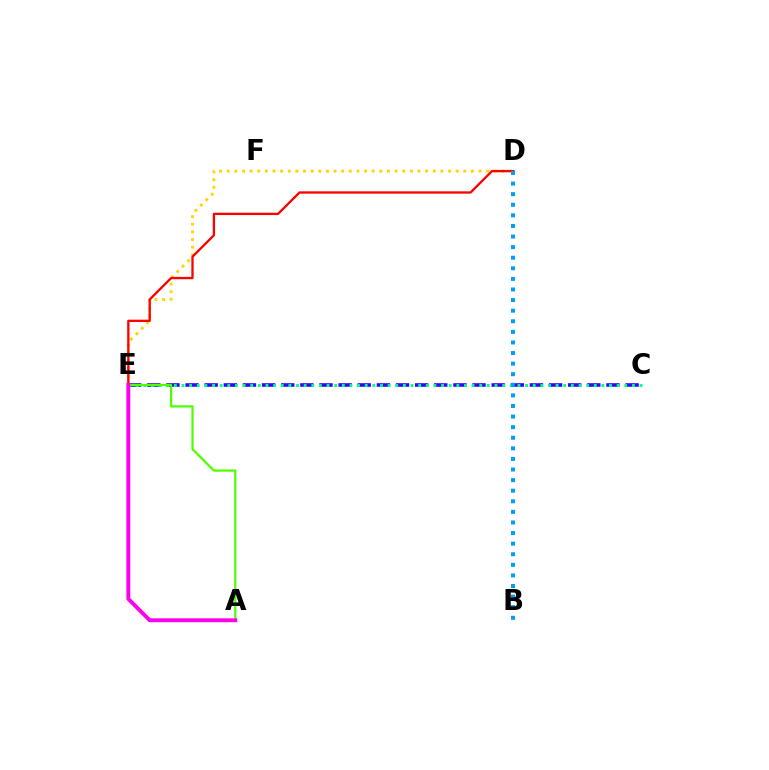{('C', 'E'): [{'color': '#3700ff', 'line_style': 'dashed', 'thickness': 2.6}, {'color': '#00ff86', 'line_style': 'dotted', 'thickness': 2.07}], ('D', 'E'): [{'color': '#ffd500', 'line_style': 'dotted', 'thickness': 2.07}, {'color': '#ff0000', 'line_style': 'solid', 'thickness': 1.67}], ('A', 'E'): [{'color': '#4fff00', 'line_style': 'solid', 'thickness': 1.6}, {'color': '#ff00ed', 'line_style': 'solid', 'thickness': 2.8}], ('B', 'D'): [{'color': '#009eff', 'line_style': 'dotted', 'thickness': 2.88}]}